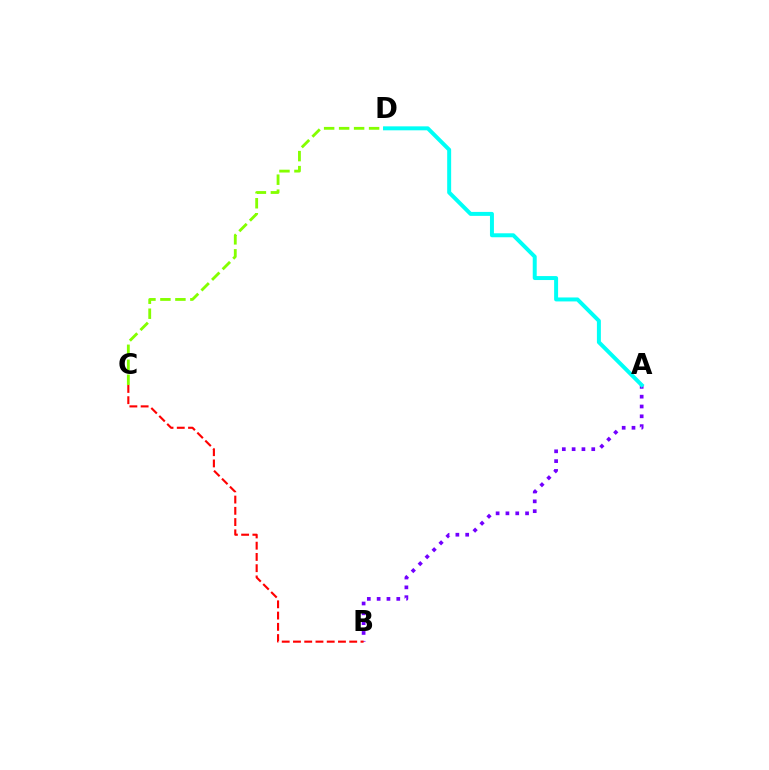{('C', 'D'): [{'color': '#84ff00', 'line_style': 'dashed', 'thickness': 2.04}], ('A', 'B'): [{'color': '#7200ff', 'line_style': 'dotted', 'thickness': 2.67}], ('A', 'D'): [{'color': '#00fff6', 'line_style': 'solid', 'thickness': 2.86}], ('B', 'C'): [{'color': '#ff0000', 'line_style': 'dashed', 'thickness': 1.53}]}